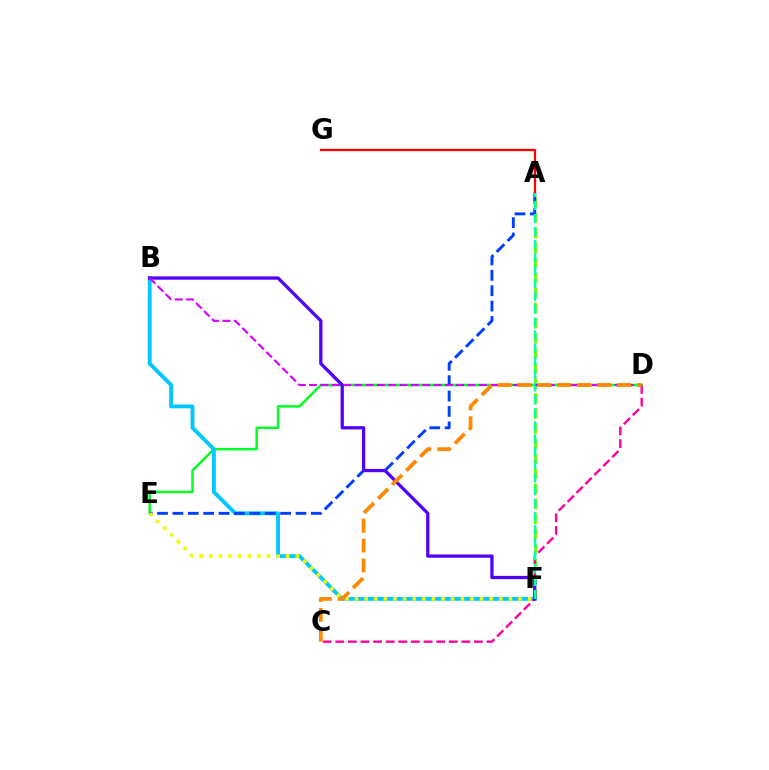{('A', 'F'): [{'color': '#66ff00', 'line_style': 'dashed', 'thickness': 2.05}, {'color': '#00ffaf', 'line_style': 'dashed', 'thickness': 1.76}], ('D', 'E'): [{'color': '#00ff27', 'line_style': 'solid', 'thickness': 1.79}], ('B', 'F'): [{'color': '#00c7ff', 'line_style': 'solid', 'thickness': 2.78}, {'color': '#4f00ff', 'line_style': 'solid', 'thickness': 2.35}], ('A', 'E'): [{'color': '#003fff', 'line_style': 'dashed', 'thickness': 2.09}], ('C', 'D'): [{'color': '#ff00a0', 'line_style': 'dashed', 'thickness': 1.71}, {'color': '#ff8800', 'line_style': 'dashed', 'thickness': 2.7}], ('A', 'G'): [{'color': '#ff0000', 'line_style': 'solid', 'thickness': 1.63}], ('E', 'F'): [{'color': '#eeff00', 'line_style': 'dotted', 'thickness': 2.61}], ('B', 'D'): [{'color': '#d600ff', 'line_style': 'dashed', 'thickness': 1.54}]}